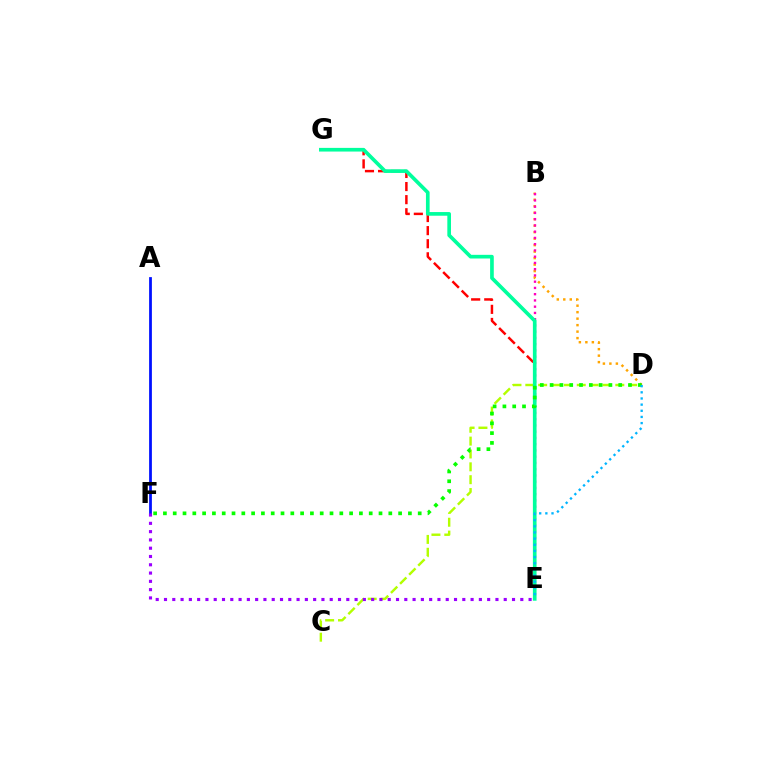{('A', 'F'): [{'color': '#0010ff', 'line_style': 'solid', 'thickness': 1.99}], ('C', 'D'): [{'color': '#b3ff00', 'line_style': 'dashed', 'thickness': 1.75}], ('B', 'D'): [{'color': '#ffa500', 'line_style': 'dotted', 'thickness': 1.76}], ('E', 'F'): [{'color': '#9b00ff', 'line_style': 'dotted', 'thickness': 2.25}], ('B', 'E'): [{'color': '#ff00bd', 'line_style': 'dotted', 'thickness': 1.7}], ('E', 'G'): [{'color': '#ff0000', 'line_style': 'dashed', 'thickness': 1.78}, {'color': '#00ff9d', 'line_style': 'solid', 'thickness': 2.64}], ('D', 'F'): [{'color': '#08ff00', 'line_style': 'dotted', 'thickness': 2.66}], ('D', 'E'): [{'color': '#00b5ff', 'line_style': 'dotted', 'thickness': 1.67}]}